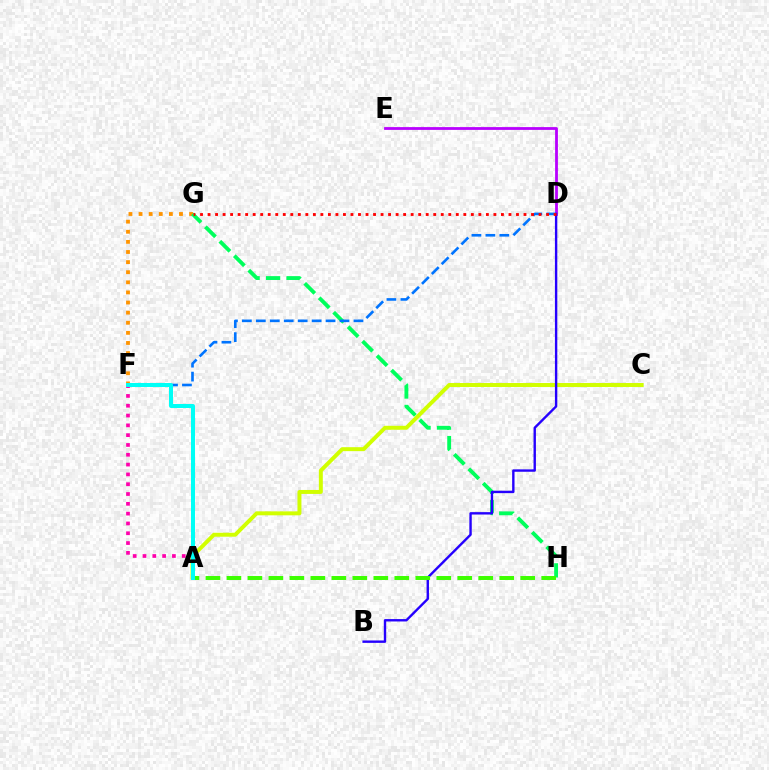{('D', 'E'): [{'color': '#b900ff', 'line_style': 'solid', 'thickness': 2.01}], ('F', 'G'): [{'color': '#ff9400', 'line_style': 'dotted', 'thickness': 2.75}], ('G', 'H'): [{'color': '#00ff5c', 'line_style': 'dashed', 'thickness': 2.78}], ('A', 'C'): [{'color': '#d1ff00', 'line_style': 'solid', 'thickness': 2.85}], ('B', 'D'): [{'color': '#2500ff', 'line_style': 'solid', 'thickness': 1.72}], ('D', 'F'): [{'color': '#0074ff', 'line_style': 'dashed', 'thickness': 1.89}], ('D', 'G'): [{'color': '#ff0000', 'line_style': 'dotted', 'thickness': 2.04}], ('A', 'H'): [{'color': '#3dff00', 'line_style': 'dashed', 'thickness': 2.85}], ('A', 'F'): [{'color': '#ff00ac', 'line_style': 'dotted', 'thickness': 2.67}, {'color': '#00fff6', 'line_style': 'solid', 'thickness': 2.88}]}